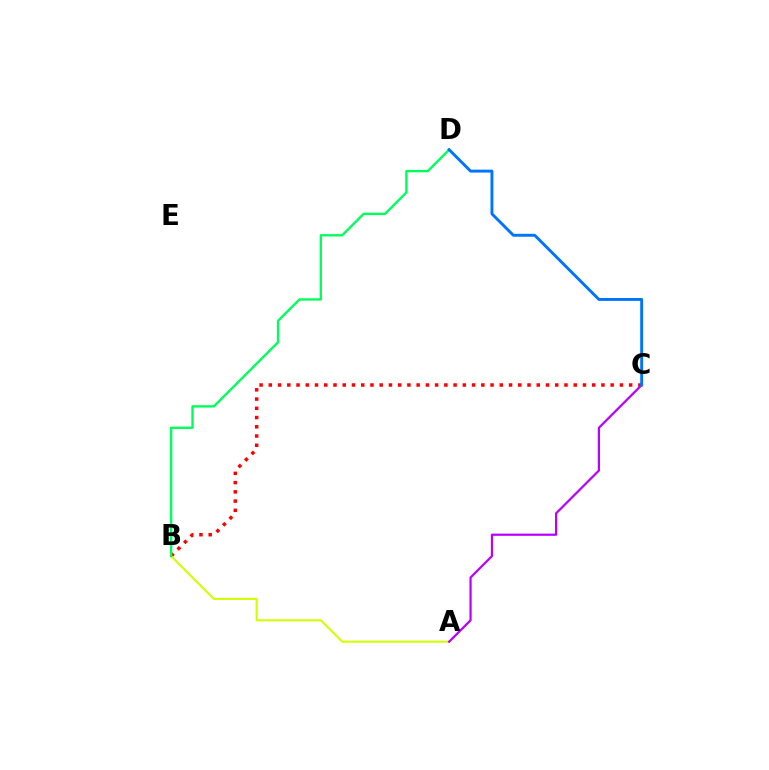{('B', 'C'): [{'color': '#ff0000', 'line_style': 'dotted', 'thickness': 2.51}], ('A', 'B'): [{'color': '#d1ff00', 'line_style': 'solid', 'thickness': 1.5}], ('A', 'C'): [{'color': '#b900ff', 'line_style': 'solid', 'thickness': 1.59}], ('B', 'D'): [{'color': '#00ff5c', 'line_style': 'solid', 'thickness': 1.7}], ('C', 'D'): [{'color': '#0074ff', 'line_style': 'solid', 'thickness': 2.1}]}